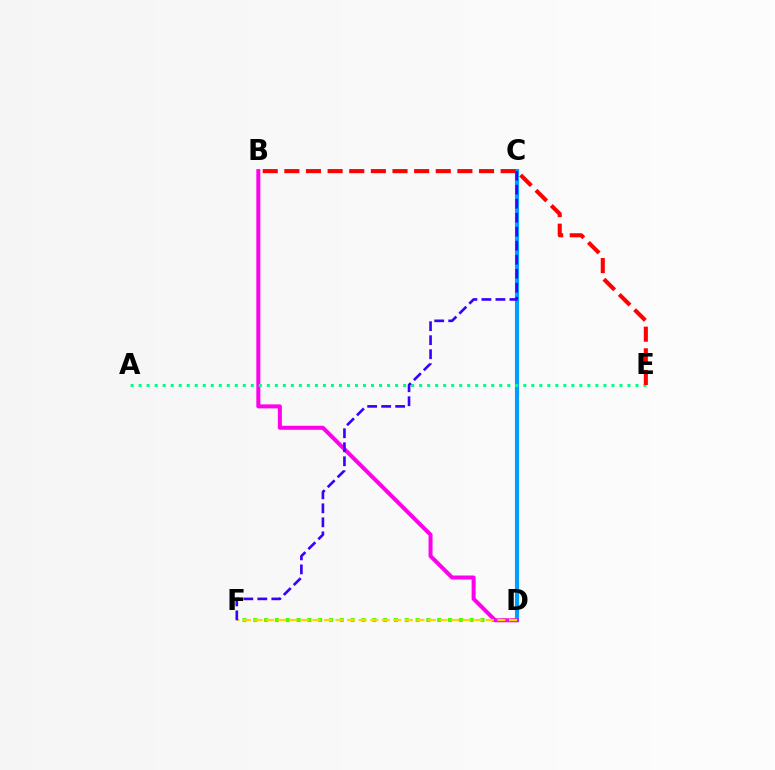{('D', 'F'): [{'color': '#4fff00', 'line_style': 'dotted', 'thickness': 2.94}, {'color': '#ffd500', 'line_style': 'dashed', 'thickness': 1.57}], ('C', 'D'): [{'color': '#009eff', 'line_style': 'solid', 'thickness': 2.95}], ('B', 'D'): [{'color': '#ff00ed', 'line_style': 'solid', 'thickness': 2.88}], ('A', 'E'): [{'color': '#00ff86', 'line_style': 'dotted', 'thickness': 2.18}], ('C', 'F'): [{'color': '#3700ff', 'line_style': 'dashed', 'thickness': 1.9}], ('B', 'E'): [{'color': '#ff0000', 'line_style': 'dashed', 'thickness': 2.94}]}